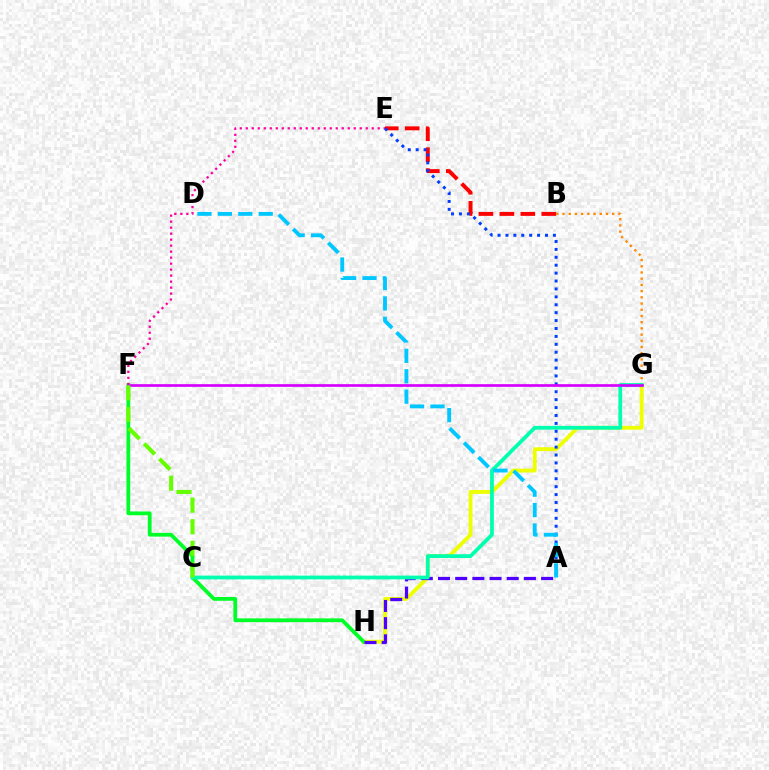{('B', 'E'): [{'color': '#ff0000', 'line_style': 'dashed', 'thickness': 2.85}], ('G', 'H'): [{'color': '#eeff00', 'line_style': 'solid', 'thickness': 2.77}], ('B', 'G'): [{'color': '#ff8800', 'line_style': 'dotted', 'thickness': 1.69}], ('F', 'H'): [{'color': '#00ff27', 'line_style': 'solid', 'thickness': 2.71}], ('A', 'H'): [{'color': '#4f00ff', 'line_style': 'dashed', 'thickness': 2.33}], ('C', 'G'): [{'color': '#00ffaf', 'line_style': 'solid', 'thickness': 2.71}], ('A', 'E'): [{'color': '#003fff', 'line_style': 'dotted', 'thickness': 2.15}], ('E', 'F'): [{'color': '#ff00a0', 'line_style': 'dotted', 'thickness': 1.63}], ('F', 'G'): [{'color': '#d600ff', 'line_style': 'solid', 'thickness': 1.93}], ('C', 'F'): [{'color': '#66ff00', 'line_style': 'dashed', 'thickness': 2.94}], ('A', 'D'): [{'color': '#00c7ff', 'line_style': 'dashed', 'thickness': 2.77}]}